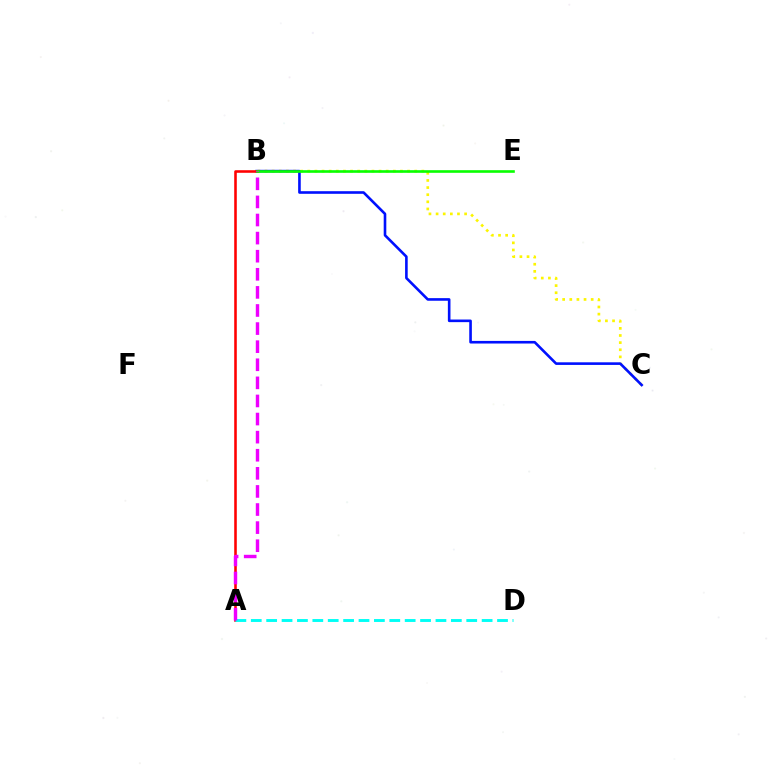{('B', 'C'): [{'color': '#fcf500', 'line_style': 'dotted', 'thickness': 1.94}, {'color': '#0010ff', 'line_style': 'solid', 'thickness': 1.88}], ('A', 'B'): [{'color': '#ff0000', 'line_style': 'solid', 'thickness': 1.86}, {'color': '#ee00ff', 'line_style': 'dashed', 'thickness': 2.46}], ('B', 'E'): [{'color': '#08ff00', 'line_style': 'solid', 'thickness': 1.89}], ('A', 'D'): [{'color': '#00fff6', 'line_style': 'dashed', 'thickness': 2.09}]}